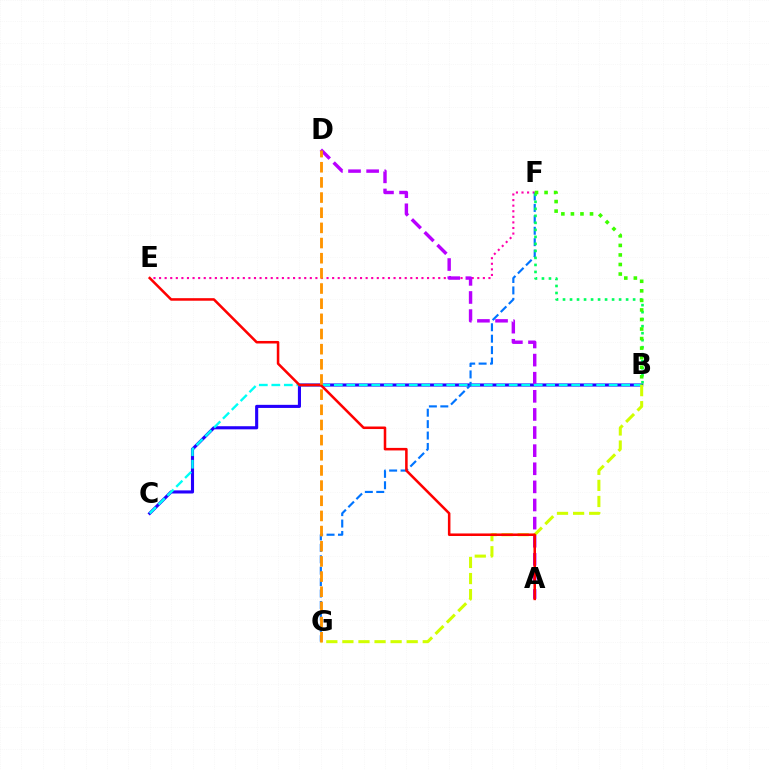{('E', 'F'): [{'color': '#ff00ac', 'line_style': 'dotted', 'thickness': 1.52}], ('B', 'C'): [{'color': '#2500ff', 'line_style': 'solid', 'thickness': 2.24}, {'color': '#00fff6', 'line_style': 'dashed', 'thickness': 1.7}], ('A', 'D'): [{'color': '#b900ff', 'line_style': 'dashed', 'thickness': 2.46}], ('F', 'G'): [{'color': '#0074ff', 'line_style': 'dashed', 'thickness': 1.55}], ('B', 'G'): [{'color': '#d1ff00', 'line_style': 'dashed', 'thickness': 2.18}], ('B', 'F'): [{'color': '#00ff5c', 'line_style': 'dotted', 'thickness': 1.9}, {'color': '#3dff00', 'line_style': 'dotted', 'thickness': 2.59}], ('A', 'E'): [{'color': '#ff0000', 'line_style': 'solid', 'thickness': 1.83}], ('D', 'G'): [{'color': '#ff9400', 'line_style': 'dashed', 'thickness': 2.06}]}